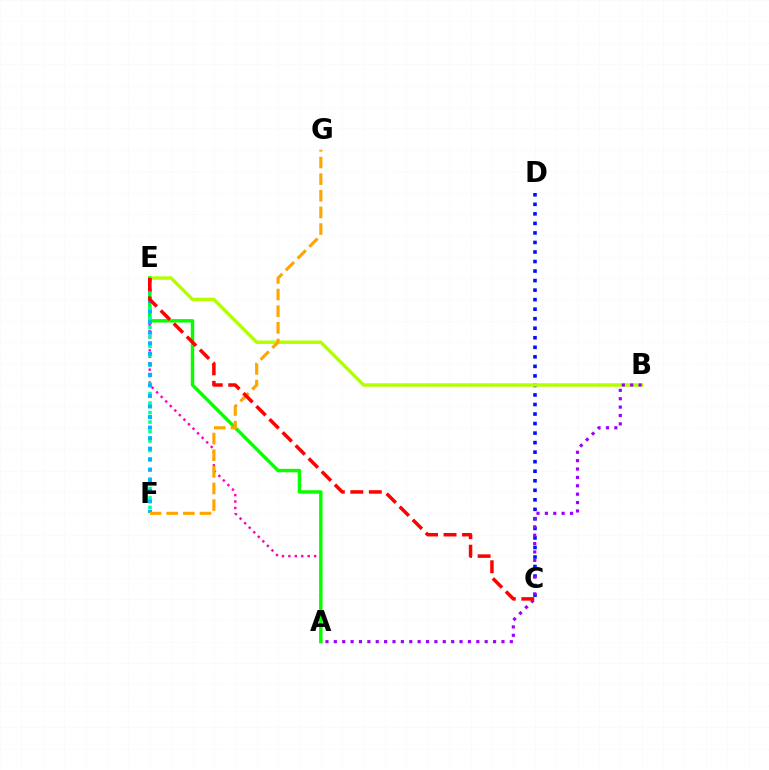{('C', 'D'): [{'color': '#0010ff', 'line_style': 'dotted', 'thickness': 2.59}], ('A', 'E'): [{'color': '#ff00bd', 'line_style': 'dotted', 'thickness': 1.75}, {'color': '#08ff00', 'line_style': 'solid', 'thickness': 2.48}], ('B', 'E'): [{'color': '#b3ff00', 'line_style': 'solid', 'thickness': 2.48}], ('A', 'B'): [{'color': '#9b00ff', 'line_style': 'dotted', 'thickness': 2.28}], ('E', 'F'): [{'color': '#00ff9d', 'line_style': 'dotted', 'thickness': 2.58}, {'color': '#00b5ff', 'line_style': 'dotted', 'thickness': 2.86}], ('F', 'G'): [{'color': '#ffa500', 'line_style': 'dashed', 'thickness': 2.26}], ('C', 'E'): [{'color': '#ff0000', 'line_style': 'dashed', 'thickness': 2.51}]}